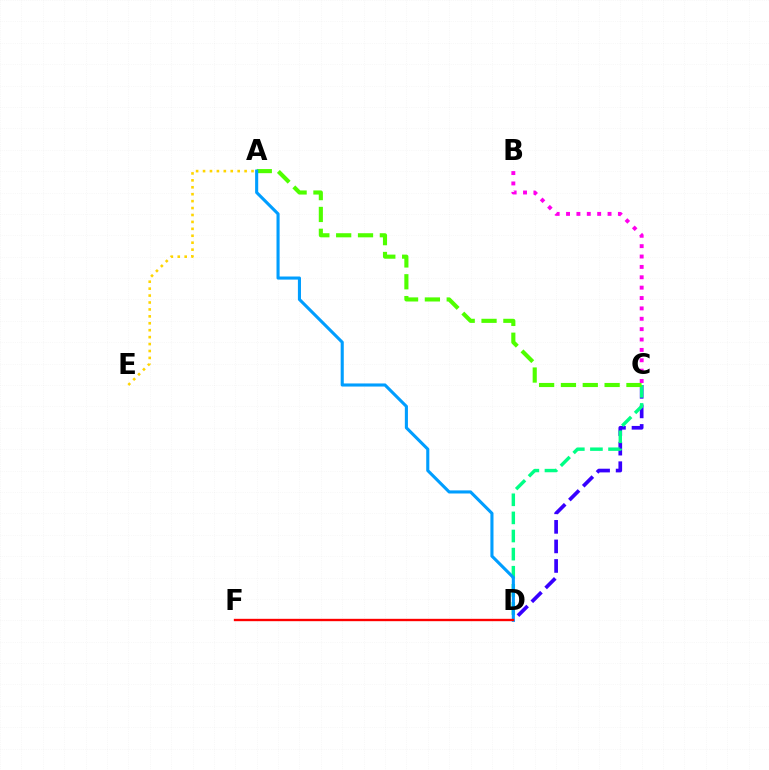{('B', 'C'): [{'color': '#ff00ed', 'line_style': 'dotted', 'thickness': 2.82}], ('C', 'D'): [{'color': '#3700ff', 'line_style': 'dashed', 'thickness': 2.66}, {'color': '#00ff86', 'line_style': 'dashed', 'thickness': 2.46}], ('A', 'E'): [{'color': '#ffd500', 'line_style': 'dotted', 'thickness': 1.88}], ('A', 'C'): [{'color': '#4fff00', 'line_style': 'dashed', 'thickness': 2.97}], ('A', 'D'): [{'color': '#009eff', 'line_style': 'solid', 'thickness': 2.23}], ('D', 'F'): [{'color': '#ff0000', 'line_style': 'solid', 'thickness': 1.7}]}